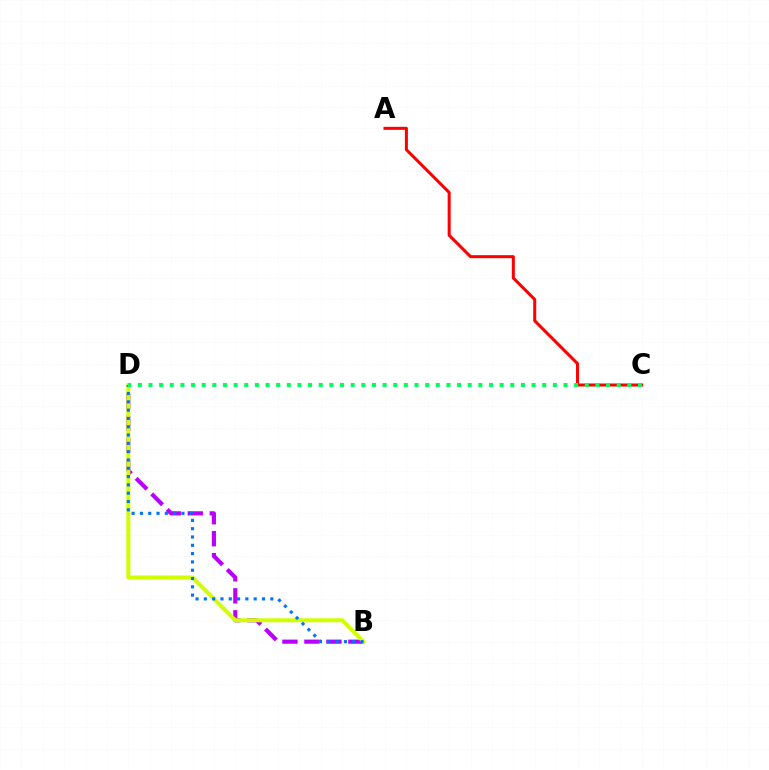{('A', 'C'): [{'color': '#ff0000', 'line_style': 'solid', 'thickness': 2.18}], ('B', 'D'): [{'color': '#b900ff', 'line_style': 'dashed', 'thickness': 2.99}, {'color': '#d1ff00', 'line_style': 'solid', 'thickness': 2.88}, {'color': '#0074ff', 'line_style': 'dotted', 'thickness': 2.26}], ('C', 'D'): [{'color': '#00ff5c', 'line_style': 'dotted', 'thickness': 2.89}]}